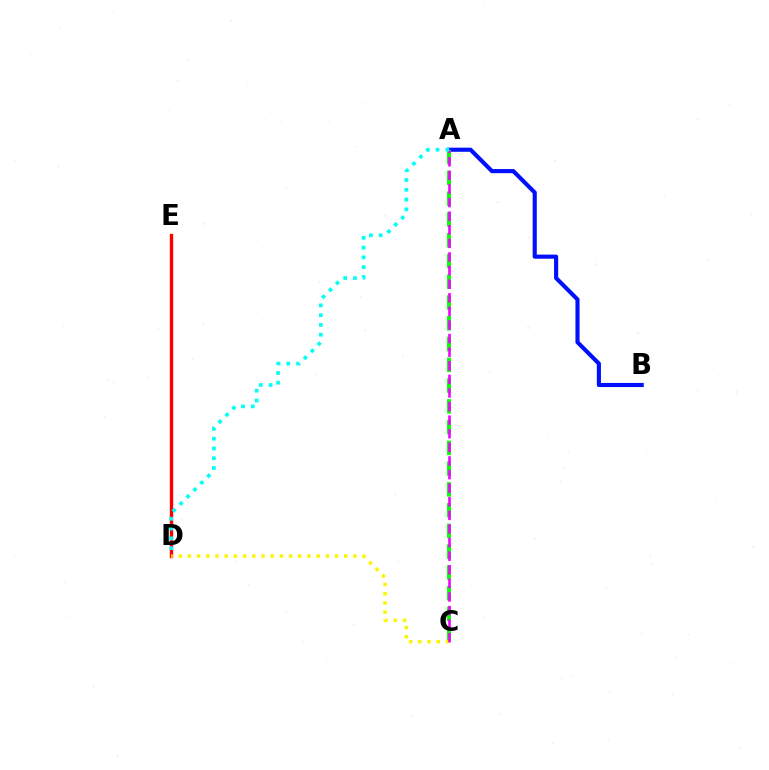{('A', 'B'): [{'color': '#0010ff', 'line_style': 'solid', 'thickness': 2.97}], ('D', 'E'): [{'color': '#ff0000', 'line_style': 'solid', 'thickness': 2.43}], ('A', 'C'): [{'color': '#08ff00', 'line_style': 'dashed', 'thickness': 2.82}, {'color': '#ee00ff', 'line_style': 'dashed', 'thickness': 1.85}], ('C', 'D'): [{'color': '#fcf500', 'line_style': 'dotted', 'thickness': 2.5}], ('A', 'D'): [{'color': '#00fff6', 'line_style': 'dotted', 'thickness': 2.66}]}